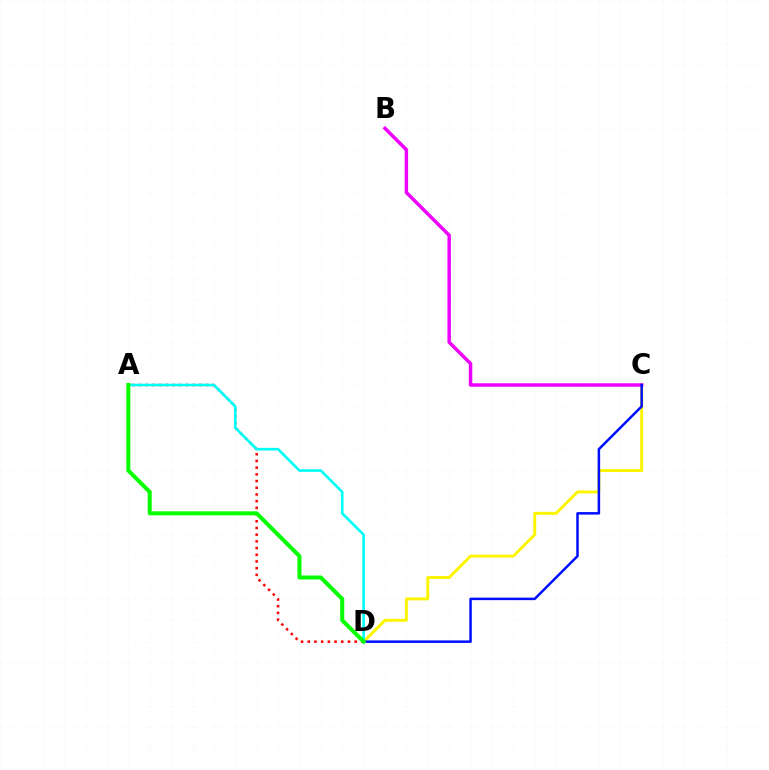{('C', 'D'): [{'color': '#fcf500', 'line_style': 'solid', 'thickness': 2.13}, {'color': '#0010ff', 'line_style': 'solid', 'thickness': 1.8}], ('B', 'C'): [{'color': '#ee00ff', 'line_style': 'solid', 'thickness': 2.5}], ('A', 'D'): [{'color': '#ff0000', 'line_style': 'dotted', 'thickness': 1.82}, {'color': '#00fff6', 'line_style': 'solid', 'thickness': 1.89}, {'color': '#08ff00', 'line_style': 'solid', 'thickness': 2.89}]}